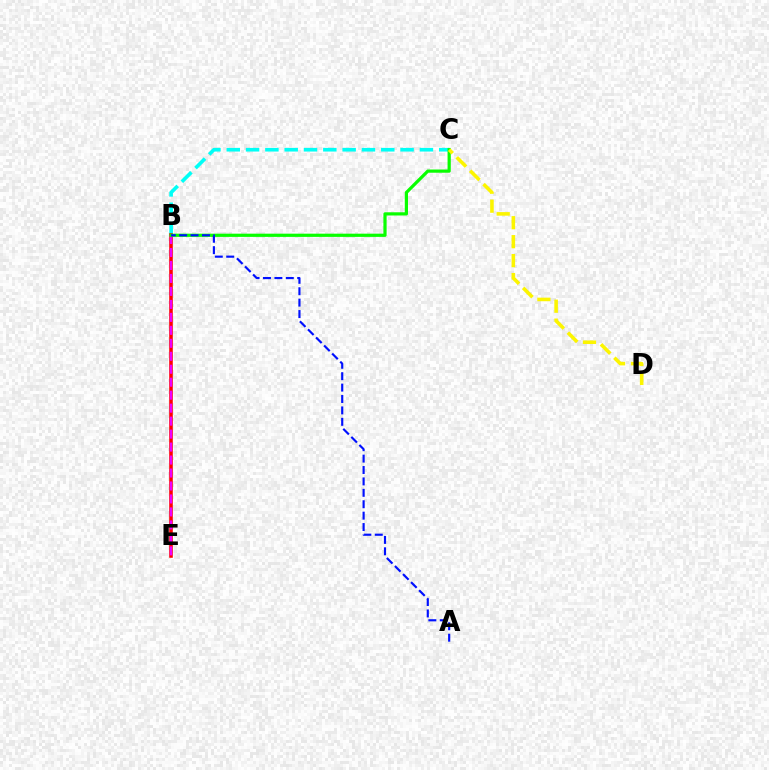{('B', 'C'): [{'color': '#00fff6', 'line_style': 'dashed', 'thickness': 2.62}, {'color': '#08ff00', 'line_style': 'solid', 'thickness': 2.31}], ('B', 'E'): [{'color': '#ff0000', 'line_style': 'solid', 'thickness': 2.57}, {'color': '#ee00ff', 'line_style': 'dashed', 'thickness': 1.76}], ('A', 'B'): [{'color': '#0010ff', 'line_style': 'dashed', 'thickness': 1.55}], ('C', 'D'): [{'color': '#fcf500', 'line_style': 'dashed', 'thickness': 2.58}]}